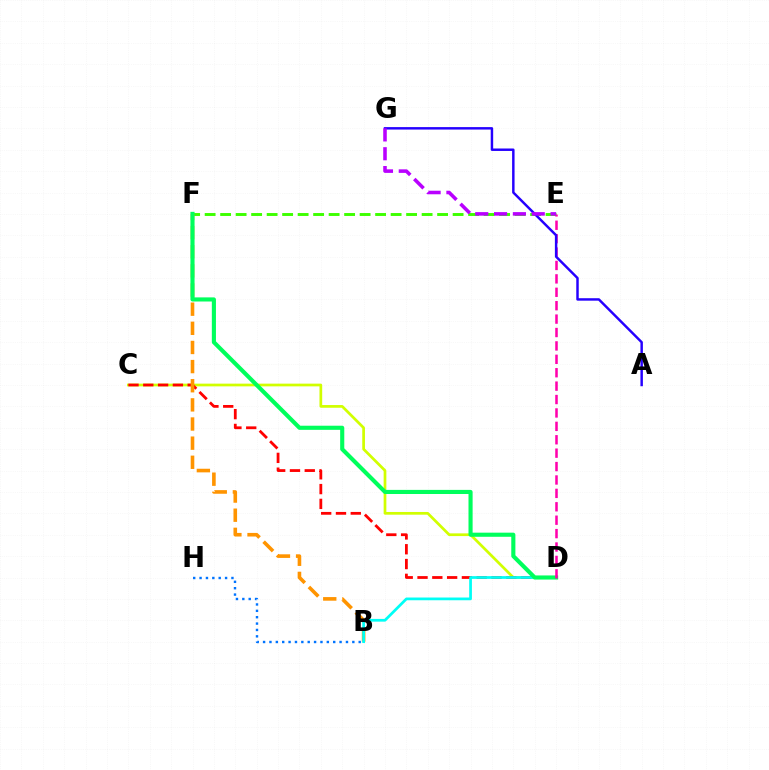{('E', 'F'): [{'color': '#3dff00', 'line_style': 'dashed', 'thickness': 2.11}], ('C', 'D'): [{'color': '#d1ff00', 'line_style': 'solid', 'thickness': 1.96}, {'color': '#ff0000', 'line_style': 'dashed', 'thickness': 2.01}], ('B', 'H'): [{'color': '#0074ff', 'line_style': 'dotted', 'thickness': 1.73}], ('B', 'F'): [{'color': '#ff9400', 'line_style': 'dashed', 'thickness': 2.6}], ('B', 'D'): [{'color': '#00fff6', 'line_style': 'solid', 'thickness': 1.97}], ('D', 'F'): [{'color': '#00ff5c', 'line_style': 'solid', 'thickness': 2.96}], ('D', 'E'): [{'color': '#ff00ac', 'line_style': 'dashed', 'thickness': 1.82}], ('A', 'G'): [{'color': '#2500ff', 'line_style': 'solid', 'thickness': 1.77}], ('E', 'G'): [{'color': '#b900ff', 'line_style': 'dashed', 'thickness': 2.56}]}